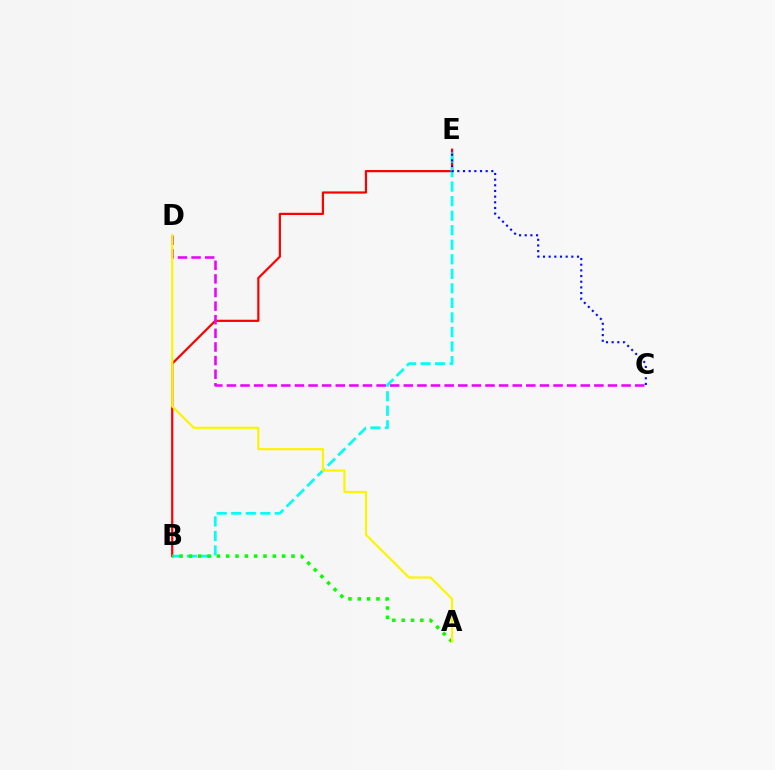{('B', 'E'): [{'color': '#ff0000', 'line_style': 'solid', 'thickness': 1.59}, {'color': '#00fff6', 'line_style': 'dashed', 'thickness': 1.97}], ('C', 'D'): [{'color': '#ee00ff', 'line_style': 'dashed', 'thickness': 1.85}], ('C', 'E'): [{'color': '#0010ff', 'line_style': 'dotted', 'thickness': 1.54}], ('A', 'B'): [{'color': '#08ff00', 'line_style': 'dotted', 'thickness': 2.53}], ('A', 'D'): [{'color': '#fcf500', 'line_style': 'solid', 'thickness': 1.58}]}